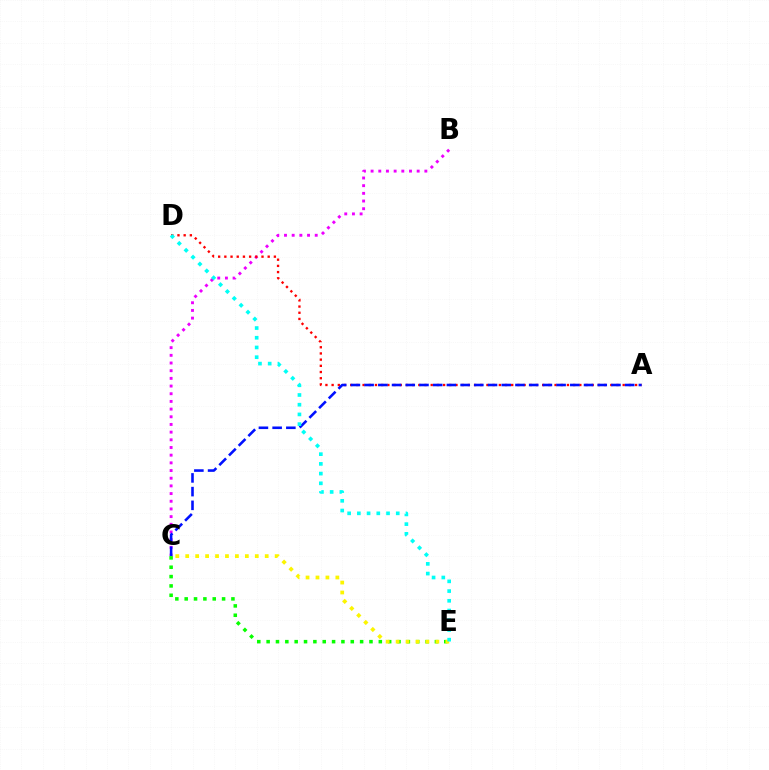{('B', 'C'): [{'color': '#ee00ff', 'line_style': 'dotted', 'thickness': 2.09}], ('A', 'D'): [{'color': '#ff0000', 'line_style': 'dotted', 'thickness': 1.68}], ('A', 'C'): [{'color': '#0010ff', 'line_style': 'dashed', 'thickness': 1.86}], ('C', 'E'): [{'color': '#08ff00', 'line_style': 'dotted', 'thickness': 2.54}, {'color': '#fcf500', 'line_style': 'dotted', 'thickness': 2.7}], ('D', 'E'): [{'color': '#00fff6', 'line_style': 'dotted', 'thickness': 2.64}]}